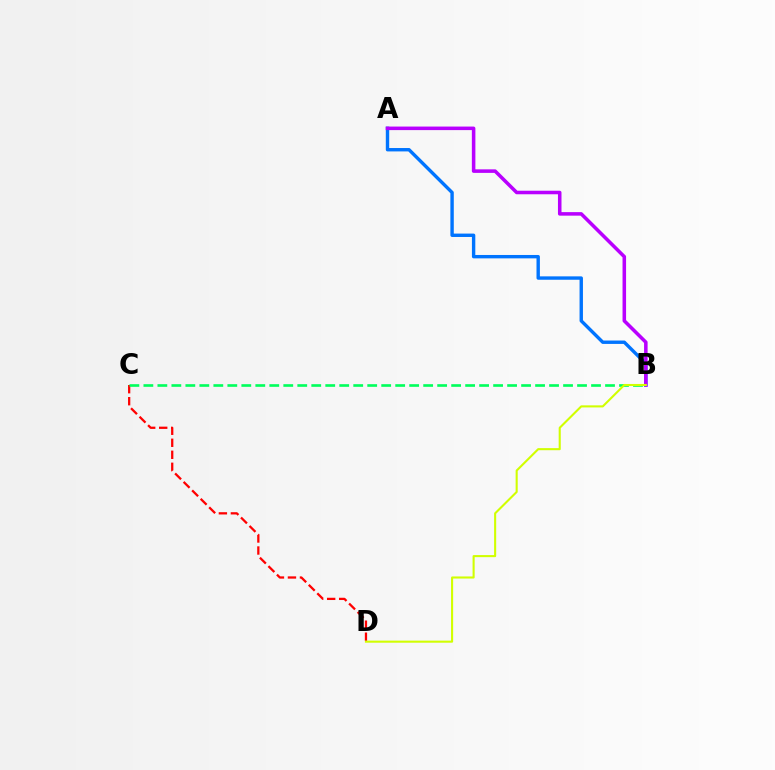{('C', 'D'): [{'color': '#ff0000', 'line_style': 'dashed', 'thickness': 1.63}], ('A', 'B'): [{'color': '#0074ff', 'line_style': 'solid', 'thickness': 2.44}, {'color': '#b900ff', 'line_style': 'solid', 'thickness': 2.55}], ('B', 'C'): [{'color': '#00ff5c', 'line_style': 'dashed', 'thickness': 1.9}], ('B', 'D'): [{'color': '#d1ff00', 'line_style': 'solid', 'thickness': 1.51}]}